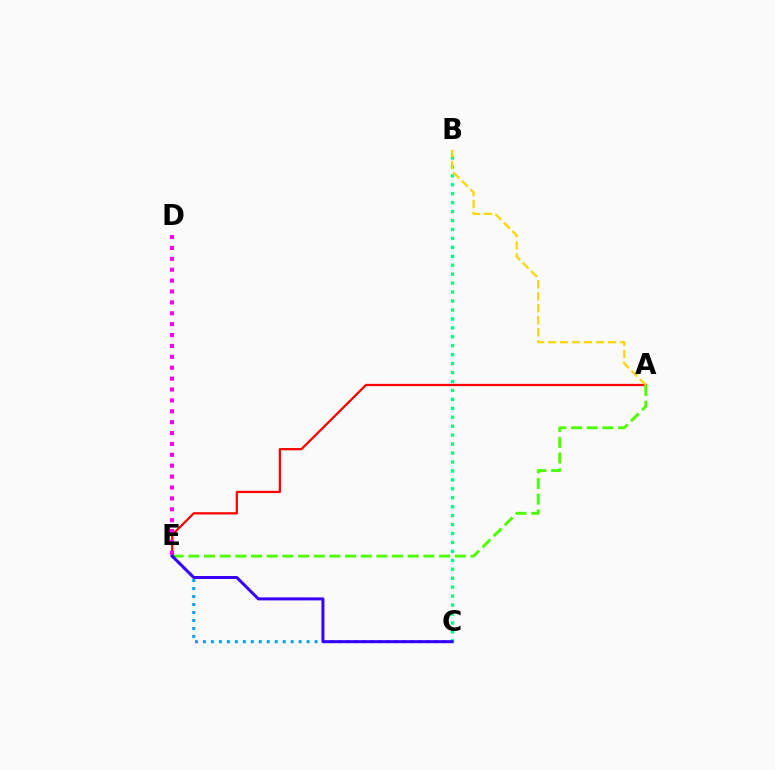{('A', 'E'): [{'color': '#ff0000', 'line_style': 'solid', 'thickness': 1.62}, {'color': '#4fff00', 'line_style': 'dashed', 'thickness': 2.13}], ('D', 'E'): [{'color': '#ff00ed', 'line_style': 'dotted', 'thickness': 2.96}], ('B', 'C'): [{'color': '#00ff86', 'line_style': 'dotted', 'thickness': 2.43}], ('A', 'B'): [{'color': '#ffd500', 'line_style': 'dashed', 'thickness': 1.63}], ('C', 'E'): [{'color': '#009eff', 'line_style': 'dotted', 'thickness': 2.17}, {'color': '#3700ff', 'line_style': 'solid', 'thickness': 2.16}]}